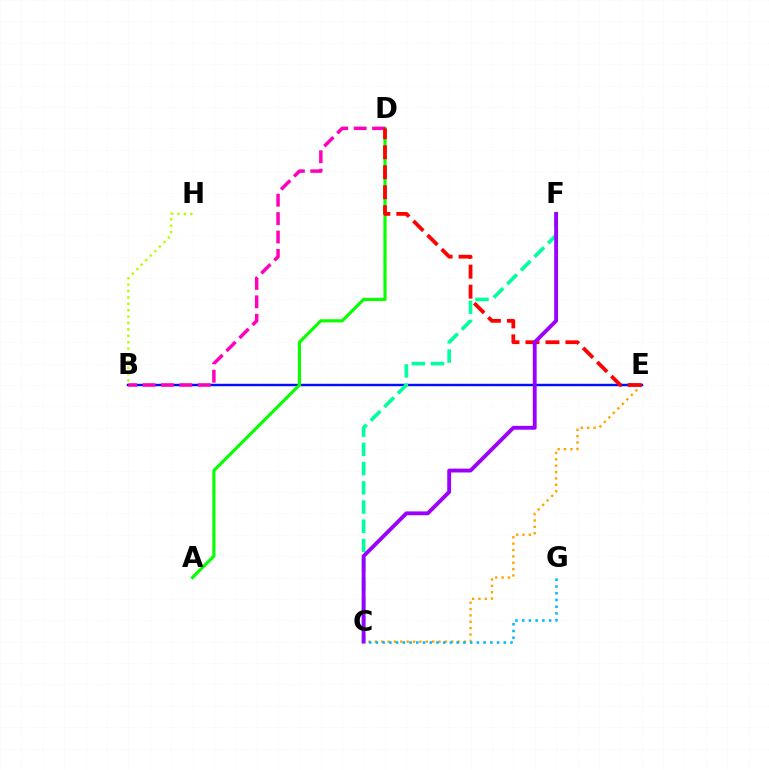{('C', 'E'): [{'color': '#ffa500', 'line_style': 'dotted', 'thickness': 1.73}], ('B', 'E'): [{'color': '#0010ff', 'line_style': 'solid', 'thickness': 1.75}], ('B', 'H'): [{'color': '#b3ff00', 'line_style': 'dotted', 'thickness': 1.74}], ('A', 'D'): [{'color': '#08ff00', 'line_style': 'solid', 'thickness': 2.27}], ('B', 'D'): [{'color': '#ff00bd', 'line_style': 'dashed', 'thickness': 2.5}], ('C', 'F'): [{'color': '#00ff9d', 'line_style': 'dashed', 'thickness': 2.61}, {'color': '#9b00ff', 'line_style': 'solid', 'thickness': 2.78}], ('D', 'E'): [{'color': '#ff0000', 'line_style': 'dashed', 'thickness': 2.72}], ('C', 'G'): [{'color': '#00b5ff', 'line_style': 'dotted', 'thickness': 1.83}]}